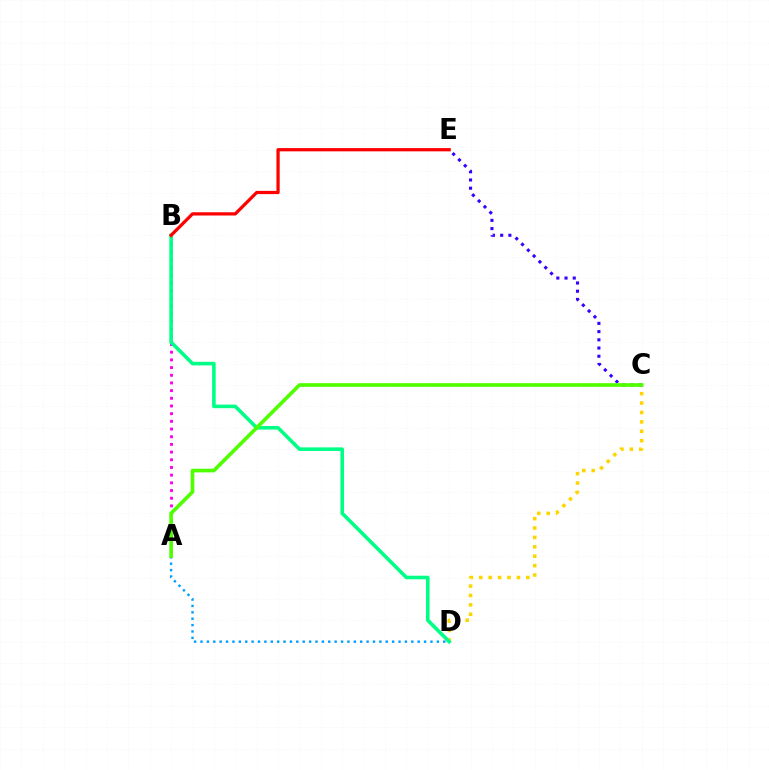{('C', 'D'): [{'color': '#ffd500', 'line_style': 'dotted', 'thickness': 2.55}], ('A', 'B'): [{'color': '#ff00ed', 'line_style': 'dotted', 'thickness': 2.09}], ('B', 'D'): [{'color': '#00ff86', 'line_style': 'solid', 'thickness': 2.59}], ('A', 'D'): [{'color': '#009eff', 'line_style': 'dotted', 'thickness': 1.74}], ('C', 'E'): [{'color': '#3700ff', 'line_style': 'dotted', 'thickness': 2.23}], ('B', 'E'): [{'color': '#ff0000', 'line_style': 'solid', 'thickness': 2.34}], ('A', 'C'): [{'color': '#4fff00', 'line_style': 'solid', 'thickness': 2.63}]}